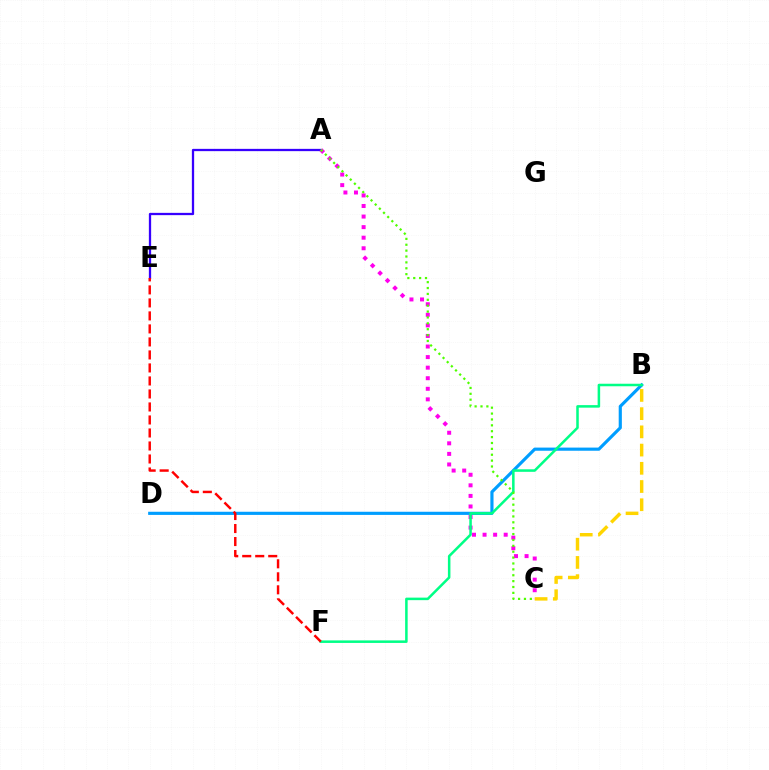{('A', 'E'): [{'color': '#3700ff', 'line_style': 'solid', 'thickness': 1.64}], ('A', 'C'): [{'color': '#ff00ed', 'line_style': 'dotted', 'thickness': 2.87}, {'color': '#4fff00', 'line_style': 'dotted', 'thickness': 1.6}], ('B', 'D'): [{'color': '#009eff', 'line_style': 'solid', 'thickness': 2.27}], ('B', 'C'): [{'color': '#ffd500', 'line_style': 'dashed', 'thickness': 2.48}], ('B', 'F'): [{'color': '#00ff86', 'line_style': 'solid', 'thickness': 1.82}], ('E', 'F'): [{'color': '#ff0000', 'line_style': 'dashed', 'thickness': 1.77}]}